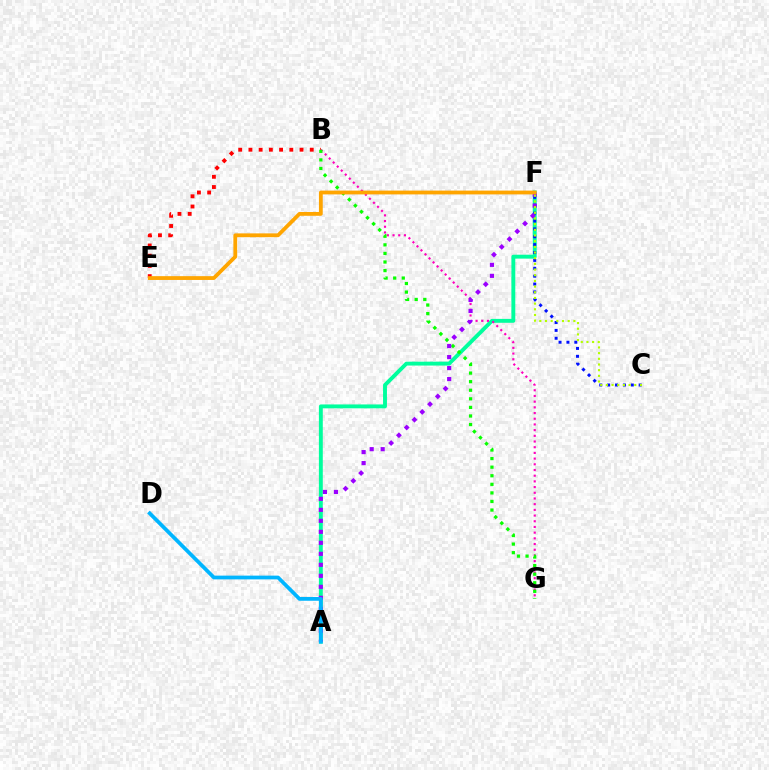{('B', 'E'): [{'color': '#ff0000', 'line_style': 'dotted', 'thickness': 2.78}], ('A', 'F'): [{'color': '#00ff9d', 'line_style': 'solid', 'thickness': 2.81}, {'color': '#9b00ff', 'line_style': 'dotted', 'thickness': 2.99}], ('B', 'G'): [{'color': '#ff00bd', 'line_style': 'dotted', 'thickness': 1.55}, {'color': '#08ff00', 'line_style': 'dotted', 'thickness': 2.33}], ('C', 'F'): [{'color': '#0010ff', 'line_style': 'dotted', 'thickness': 2.14}, {'color': '#b3ff00', 'line_style': 'dotted', 'thickness': 1.54}], ('A', 'D'): [{'color': '#00b5ff', 'line_style': 'solid', 'thickness': 2.7}], ('E', 'F'): [{'color': '#ffa500', 'line_style': 'solid', 'thickness': 2.74}]}